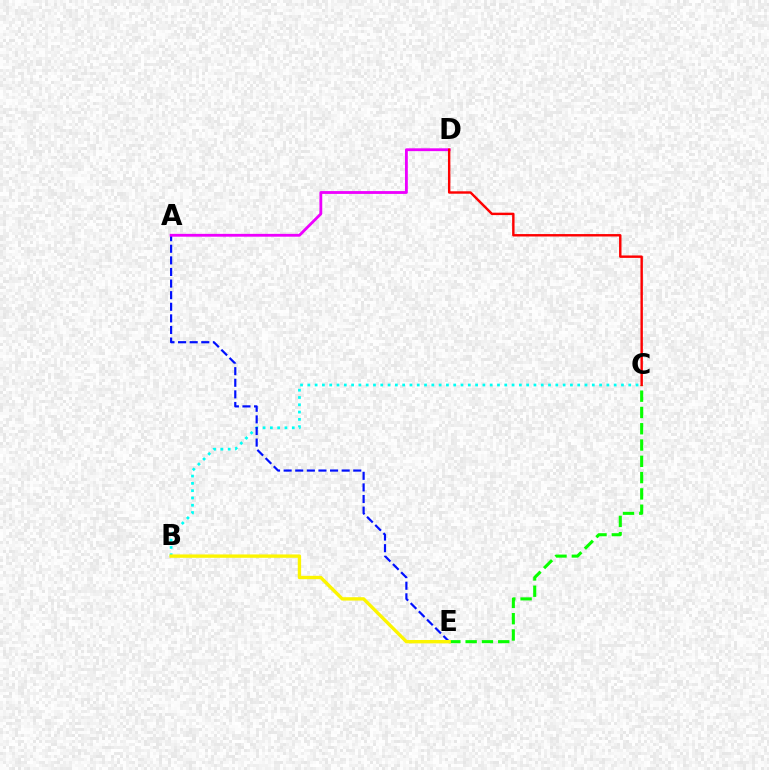{('B', 'C'): [{'color': '#00fff6', 'line_style': 'dotted', 'thickness': 1.98}], ('A', 'E'): [{'color': '#0010ff', 'line_style': 'dashed', 'thickness': 1.58}], ('C', 'E'): [{'color': '#08ff00', 'line_style': 'dashed', 'thickness': 2.21}], ('A', 'D'): [{'color': '#ee00ff', 'line_style': 'solid', 'thickness': 2.03}], ('C', 'D'): [{'color': '#ff0000', 'line_style': 'solid', 'thickness': 1.74}], ('B', 'E'): [{'color': '#fcf500', 'line_style': 'solid', 'thickness': 2.42}]}